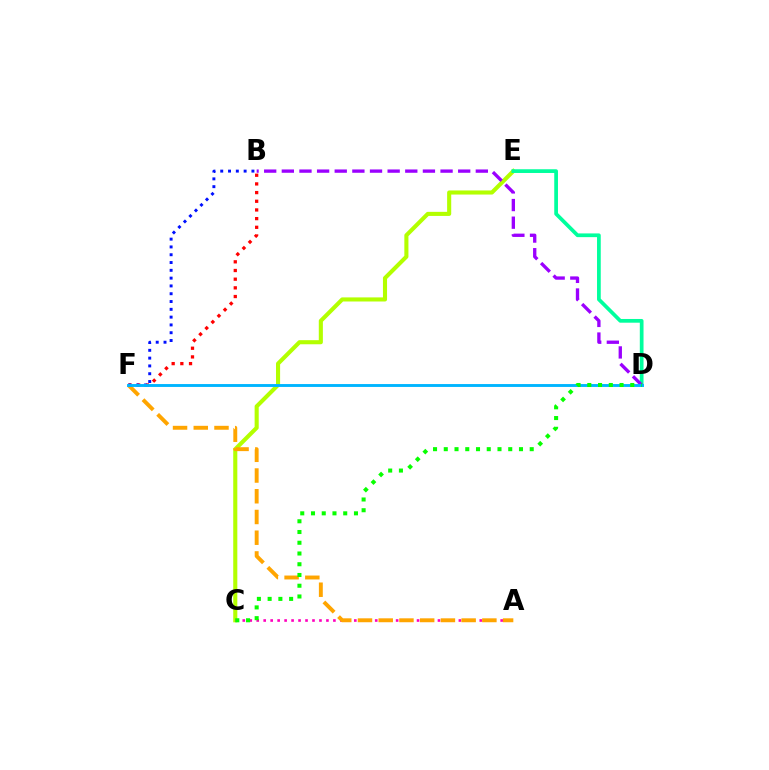{('C', 'E'): [{'color': '#b3ff00', 'line_style': 'solid', 'thickness': 2.95}], ('D', 'E'): [{'color': '#00ff9d', 'line_style': 'solid', 'thickness': 2.68}], ('A', 'C'): [{'color': '#ff00bd', 'line_style': 'dotted', 'thickness': 1.89}], ('A', 'F'): [{'color': '#ffa500', 'line_style': 'dashed', 'thickness': 2.82}], ('B', 'F'): [{'color': '#ff0000', 'line_style': 'dotted', 'thickness': 2.36}, {'color': '#0010ff', 'line_style': 'dotted', 'thickness': 2.12}], ('B', 'D'): [{'color': '#9b00ff', 'line_style': 'dashed', 'thickness': 2.4}], ('D', 'F'): [{'color': '#00b5ff', 'line_style': 'solid', 'thickness': 2.08}], ('C', 'D'): [{'color': '#08ff00', 'line_style': 'dotted', 'thickness': 2.92}]}